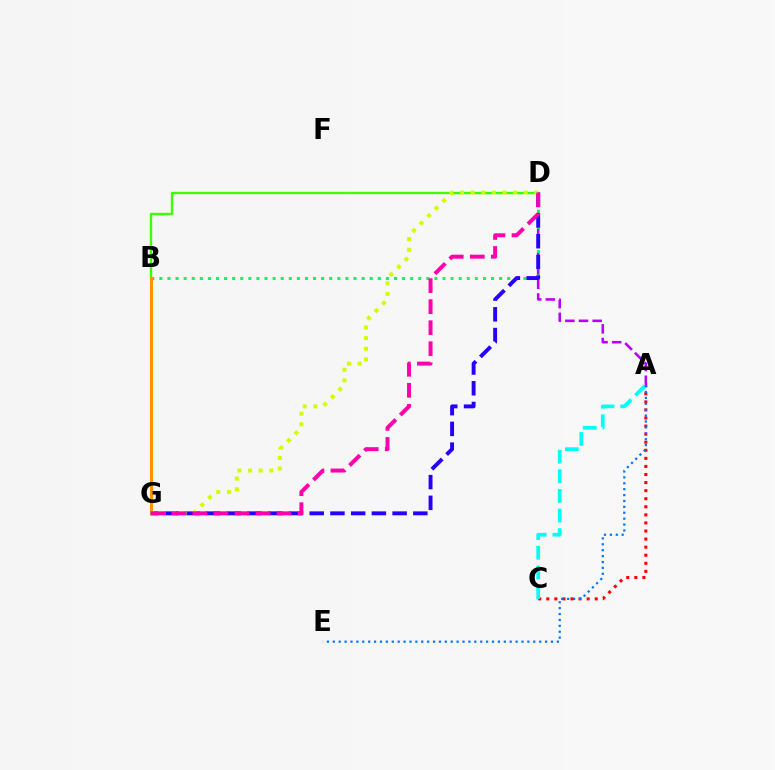{('A', 'C'): [{'color': '#ff0000', 'line_style': 'dotted', 'thickness': 2.19}, {'color': '#00fff6', 'line_style': 'dashed', 'thickness': 2.66}], ('A', 'D'): [{'color': '#b900ff', 'line_style': 'dashed', 'thickness': 1.85}], ('B', 'D'): [{'color': '#3dff00', 'line_style': 'solid', 'thickness': 1.71}, {'color': '#00ff5c', 'line_style': 'dotted', 'thickness': 2.2}], ('B', 'G'): [{'color': '#ff9400', 'line_style': 'solid', 'thickness': 2.16}], ('A', 'E'): [{'color': '#0074ff', 'line_style': 'dotted', 'thickness': 1.6}], ('D', 'G'): [{'color': '#2500ff', 'line_style': 'dashed', 'thickness': 2.82}, {'color': '#d1ff00', 'line_style': 'dotted', 'thickness': 2.89}, {'color': '#ff00ac', 'line_style': 'dashed', 'thickness': 2.86}]}